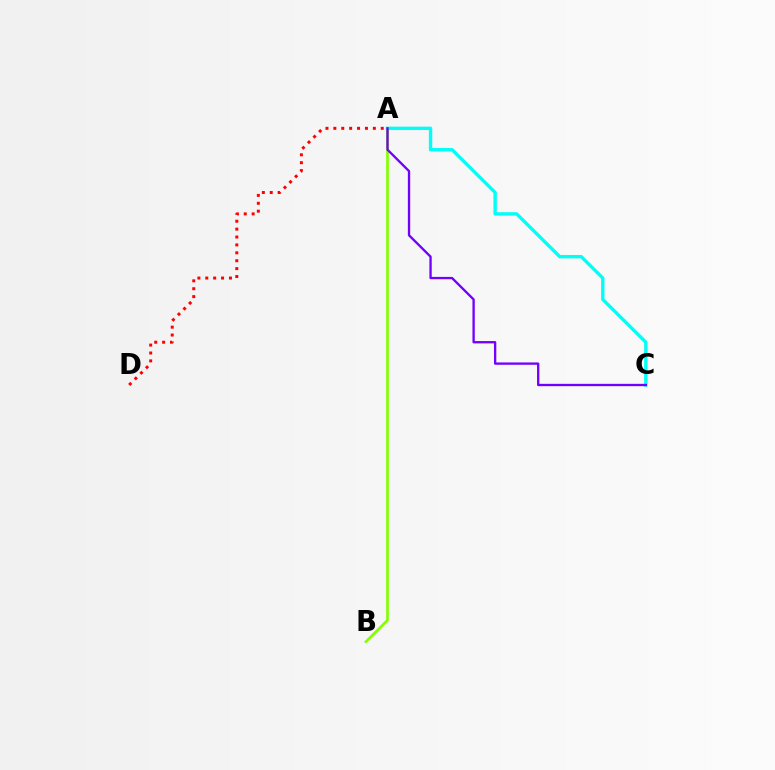{('A', 'B'): [{'color': '#84ff00', 'line_style': 'solid', 'thickness': 1.95}], ('A', 'C'): [{'color': '#00fff6', 'line_style': 'solid', 'thickness': 2.43}, {'color': '#7200ff', 'line_style': 'solid', 'thickness': 1.67}], ('A', 'D'): [{'color': '#ff0000', 'line_style': 'dotted', 'thickness': 2.15}]}